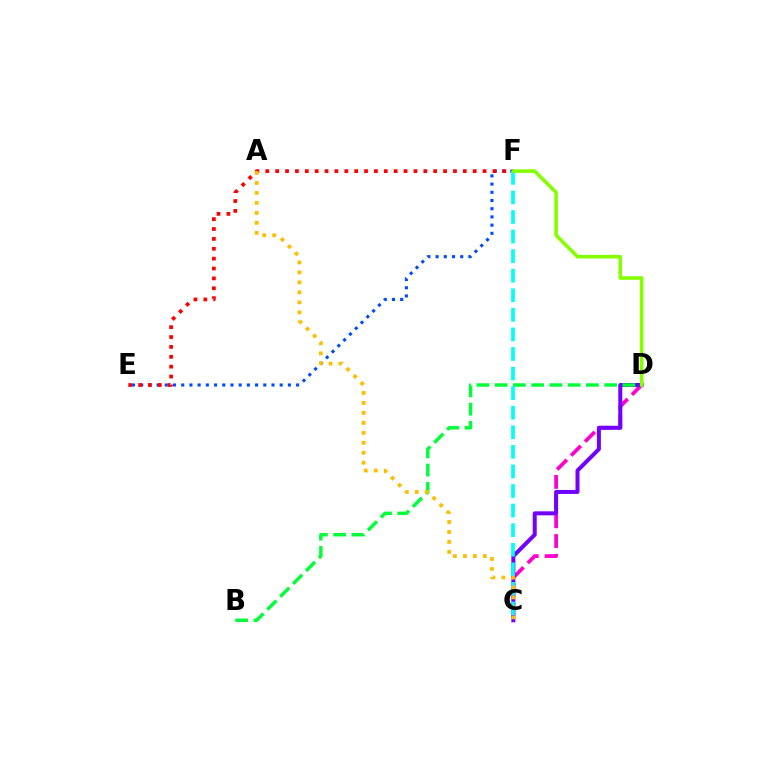{('C', 'D'): [{'color': '#ff00cf', 'line_style': 'dashed', 'thickness': 2.68}, {'color': '#7200ff', 'line_style': 'solid', 'thickness': 2.88}], ('E', 'F'): [{'color': '#004bff', 'line_style': 'dotted', 'thickness': 2.23}, {'color': '#ff0000', 'line_style': 'dotted', 'thickness': 2.68}], ('B', 'D'): [{'color': '#00ff39', 'line_style': 'dashed', 'thickness': 2.48}], ('C', 'F'): [{'color': '#00fff6', 'line_style': 'dashed', 'thickness': 2.66}], ('D', 'F'): [{'color': '#84ff00', 'line_style': 'solid', 'thickness': 2.57}], ('A', 'C'): [{'color': '#ffbd00', 'line_style': 'dotted', 'thickness': 2.71}]}